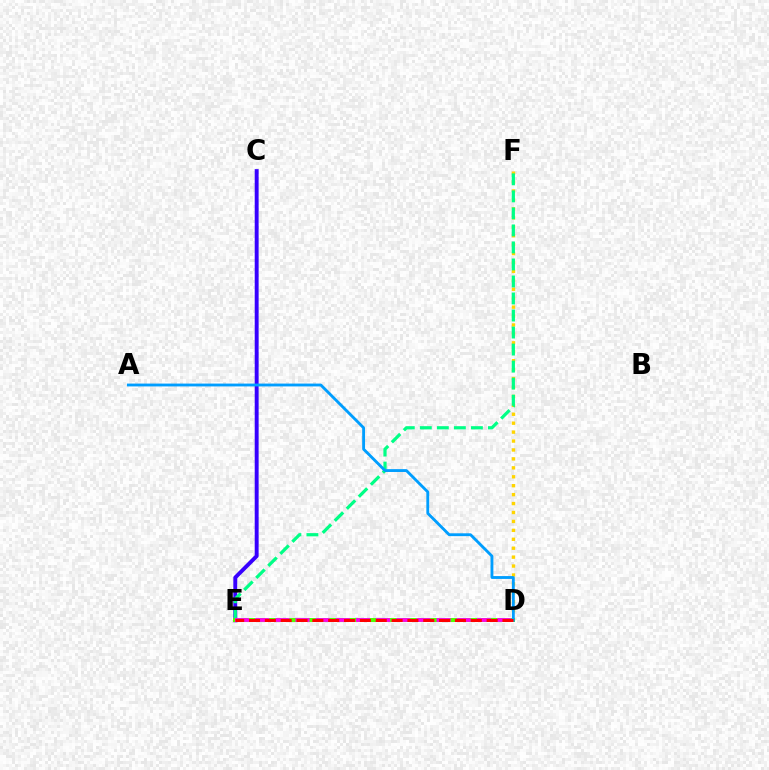{('C', 'E'): [{'color': '#3700ff', 'line_style': 'solid', 'thickness': 2.81}], ('D', 'F'): [{'color': '#ffd500', 'line_style': 'dotted', 'thickness': 2.43}], ('E', 'F'): [{'color': '#00ff86', 'line_style': 'dashed', 'thickness': 2.31}], ('D', 'E'): [{'color': '#4fff00', 'line_style': 'solid', 'thickness': 2.87}, {'color': '#ff00ed', 'line_style': 'dashed', 'thickness': 2.74}, {'color': '#ff0000', 'line_style': 'dashed', 'thickness': 2.15}], ('A', 'D'): [{'color': '#009eff', 'line_style': 'solid', 'thickness': 2.05}]}